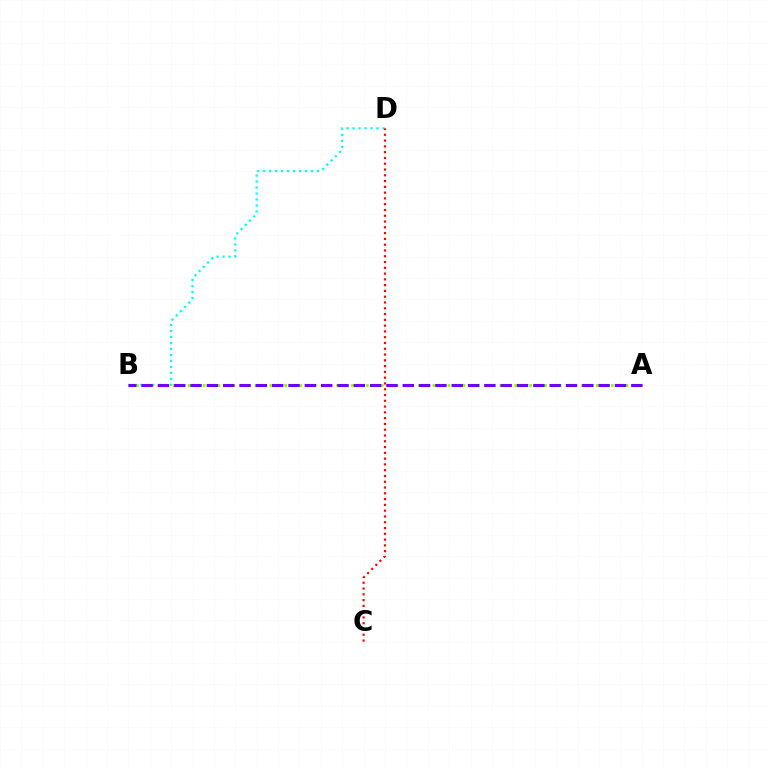{('B', 'D'): [{'color': '#00fff6', 'line_style': 'dotted', 'thickness': 1.63}], ('A', 'B'): [{'color': '#84ff00', 'line_style': 'dotted', 'thickness': 2.02}, {'color': '#7200ff', 'line_style': 'dashed', 'thickness': 2.22}], ('C', 'D'): [{'color': '#ff0000', 'line_style': 'dotted', 'thickness': 1.57}]}